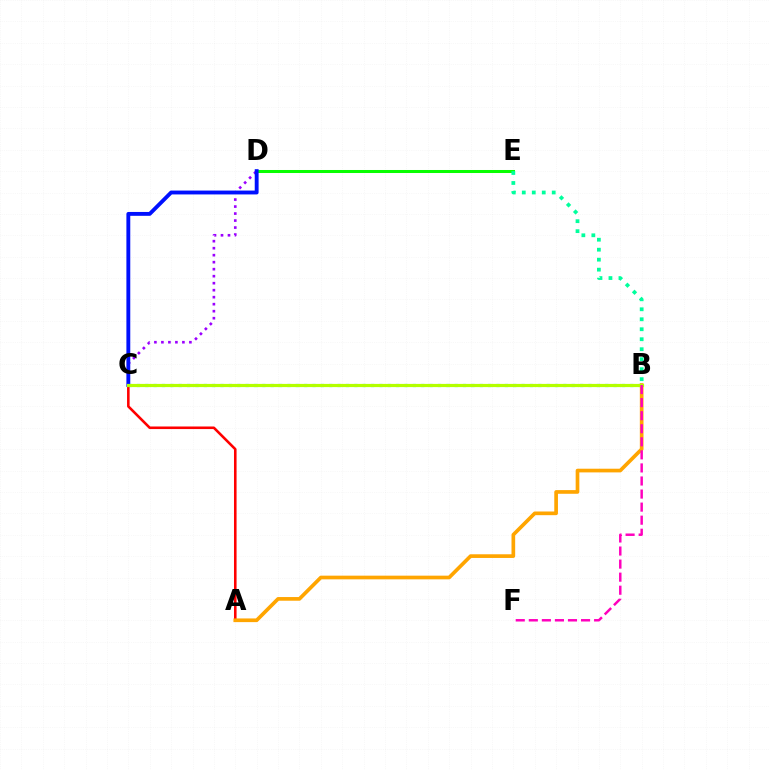{('C', 'D'): [{'color': '#9b00ff', 'line_style': 'dotted', 'thickness': 1.9}, {'color': '#0010ff', 'line_style': 'solid', 'thickness': 2.79}], ('A', 'C'): [{'color': '#ff0000', 'line_style': 'solid', 'thickness': 1.86}], ('D', 'E'): [{'color': '#08ff00', 'line_style': 'solid', 'thickness': 2.18}], ('B', 'C'): [{'color': '#00b5ff', 'line_style': 'dotted', 'thickness': 2.27}, {'color': '#b3ff00', 'line_style': 'solid', 'thickness': 2.3}], ('A', 'B'): [{'color': '#ffa500', 'line_style': 'solid', 'thickness': 2.65}], ('B', 'F'): [{'color': '#ff00bd', 'line_style': 'dashed', 'thickness': 1.77}], ('B', 'E'): [{'color': '#00ff9d', 'line_style': 'dotted', 'thickness': 2.71}]}